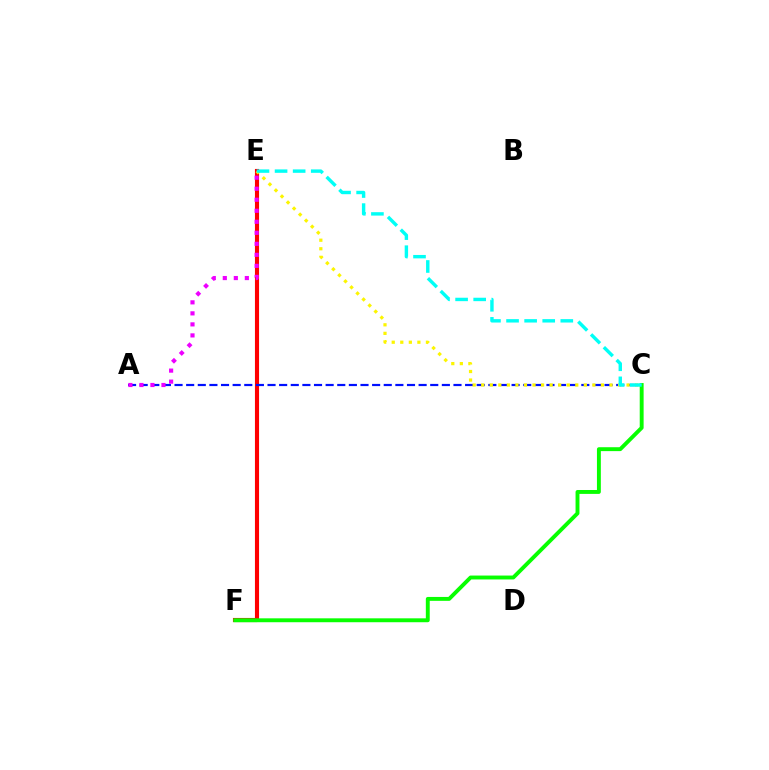{('E', 'F'): [{'color': '#ff0000', 'line_style': 'solid', 'thickness': 2.96}], ('A', 'C'): [{'color': '#0010ff', 'line_style': 'dashed', 'thickness': 1.58}], ('C', 'F'): [{'color': '#08ff00', 'line_style': 'solid', 'thickness': 2.81}], ('A', 'E'): [{'color': '#ee00ff', 'line_style': 'dotted', 'thickness': 2.99}], ('C', 'E'): [{'color': '#fcf500', 'line_style': 'dotted', 'thickness': 2.32}, {'color': '#00fff6', 'line_style': 'dashed', 'thickness': 2.46}]}